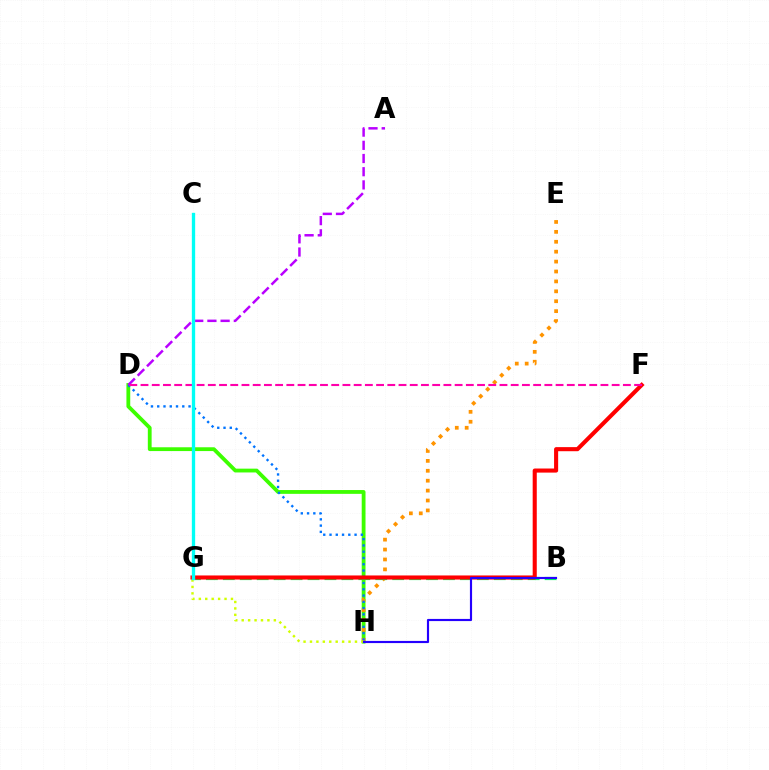{('D', 'H'): [{'color': '#3dff00', 'line_style': 'solid', 'thickness': 2.74}, {'color': '#0074ff', 'line_style': 'dotted', 'thickness': 1.7}], ('E', 'H'): [{'color': '#ff9400', 'line_style': 'dotted', 'thickness': 2.69}], ('B', 'G'): [{'color': '#00ff5c', 'line_style': 'dashed', 'thickness': 2.3}], ('G', 'H'): [{'color': '#d1ff00', 'line_style': 'dotted', 'thickness': 1.75}], ('F', 'G'): [{'color': '#ff0000', 'line_style': 'solid', 'thickness': 2.94}], ('A', 'D'): [{'color': '#b900ff', 'line_style': 'dashed', 'thickness': 1.79}], ('B', 'H'): [{'color': '#2500ff', 'line_style': 'solid', 'thickness': 1.55}], ('D', 'F'): [{'color': '#ff00ac', 'line_style': 'dashed', 'thickness': 1.52}], ('C', 'G'): [{'color': '#00fff6', 'line_style': 'solid', 'thickness': 2.39}]}